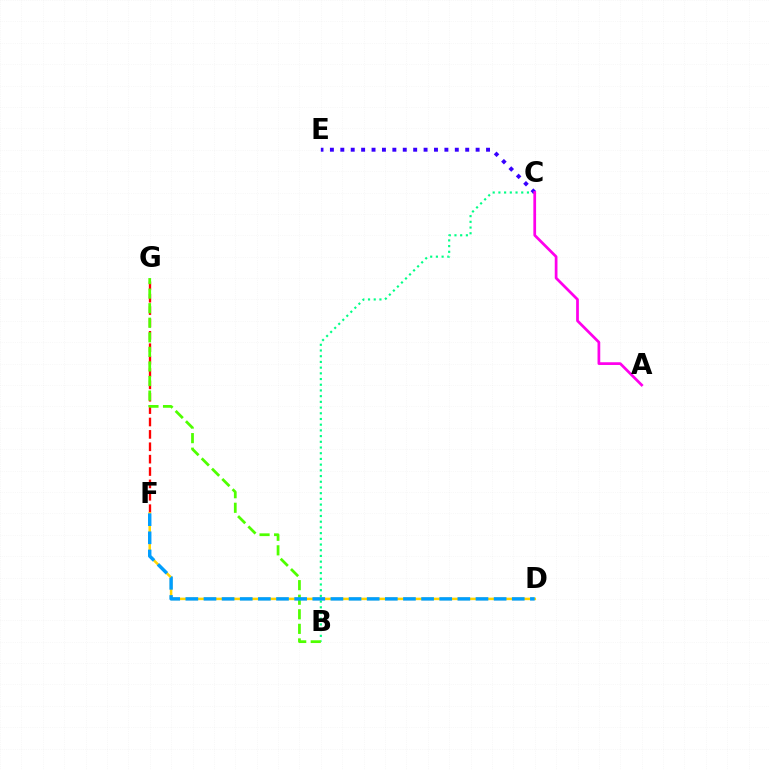{('F', 'G'): [{'color': '#ff0000', 'line_style': 'dashed', 'thickness': 1.68}], ('D', 'F'): [{'color': '#ffd500', 'line_style': 'solid', 'thickness': 1.81}, {'color': '#009eff', 'line_style': 'dashed', 'thickness': 2.46}], ('B', 'C'): [{'color': '#00ff86', 'line_style': 'dotted', 'thickness': 1.55}], ('C', 'E'): [{'color': '#3700ff', 'line_style': 'dotted', 'thickness': 2.83}], ('B', 'G'): [{'color': '#4fff00', 'line_style': 'dashed', 'thickness': 1.98}], ('A', 'C'): [{'color': '#ff00ed', 'line_style': 'solid', 'thickness': 1.97}]}